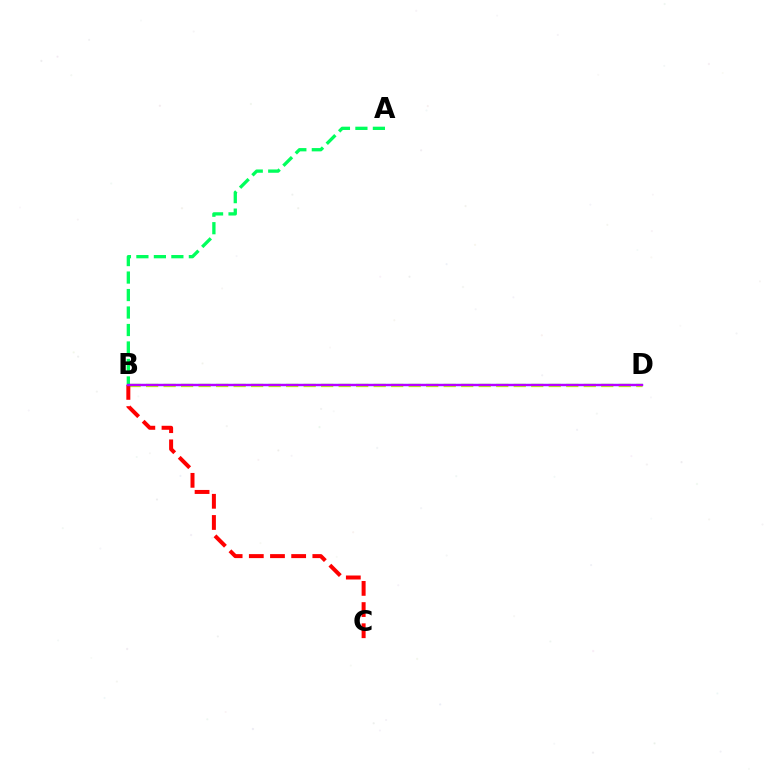{('B', 'D'): [{'color': '#d1ff00', 'line_style': 'dashed', 'thickness': 2.38}, {'color': '#0074ff', 'line_style': 'solid', 'thickness': 1.58}, {'color': '#b900ff', 'line_style': 'solid', 'thickness': 1.63}], ('A', 'B'): [{'color': '#00ff5c', 'line_style': 'dashed', 'thickness': 2.38}], ('B', 'C'): [{'color': '#ff0000', 'line_style': 'dashed', 'thickness': 2.88}]}